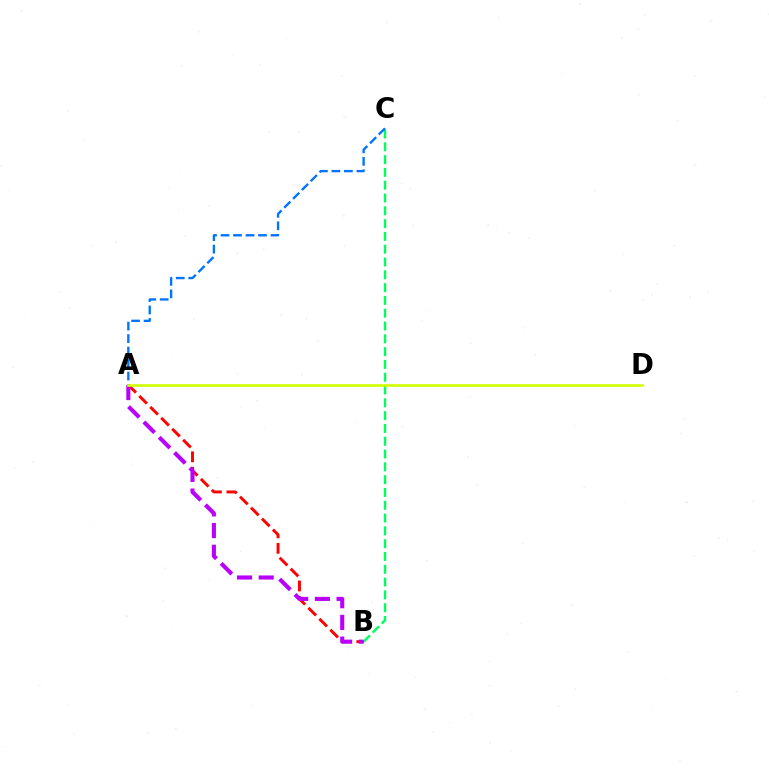{('A', 'B'): [{'color': '#ff0000', 'line_style': 'dashed', 'thickness': 2.11}, {'color': '#b900ff', 'line_style': 'dashed', 'thickness': 2.95}], ('B', 'C'): [{'color': '#00ff5c', 'line_style': 'dashed', 'thickness': 1.74}], ('A', 'C'): [{'color': '#0074ff', 'line_style': 'dashed', 'thickness': 1.7}], ('A', 'D'): [{'color': '#d1ff00', 'line_style': 'solid', 'thickness': 1.89}]}